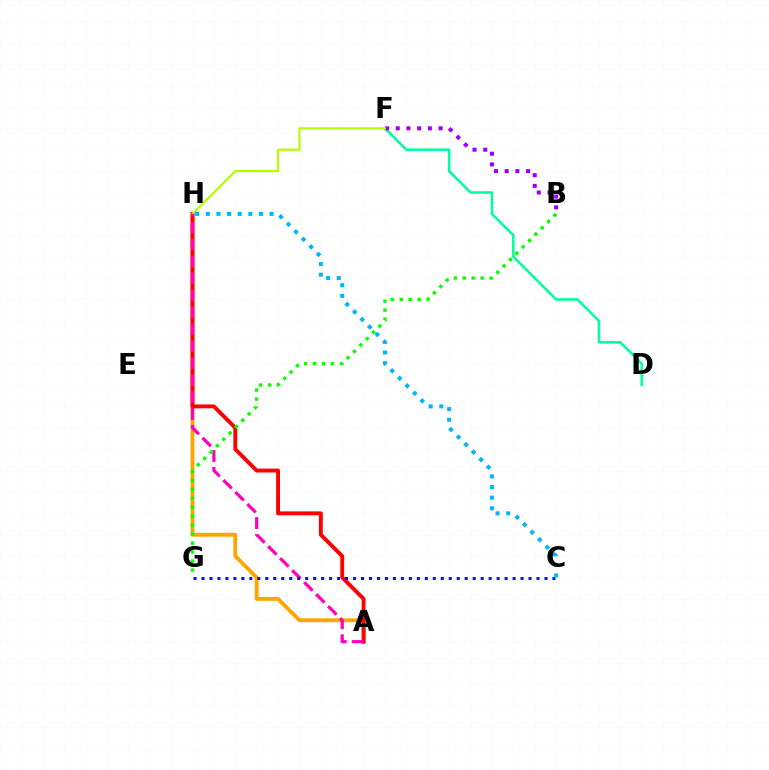{('A', 'H'): [{'color': '#ffa500', 'line_style': 'solid', 'thickness': 2.78}, {'color': '#ff0000', 'line_style': 'solid', 'thickness': 2.8}, {'color': '#ff00bd', 'line_style': 'dashed', 'thickness': 2.3}], ('D', 'F'): [{'color': '#00ff9d', 'line_style': 'solid', 'thickness': 1.84}], ('B', 'F'): [{'color': '#9b00ff', 'line_style': 'dotted', 'thickness': 2.91}], ('F', 'H'): [{'color': '#b3ff00', 'line_style': 'solid', 'thickness': 1.59}], ('B', 'G'): [{'color': '#08ff00', 'line_style': 'dotted', 'thickness': 2.44}], ('C', 'G'): [{'color': '#0010ff', 'line_style': 'dotted', 'thickness': 2.17}], ('C', 'H'): [{'color': '#00b5ff', 'line_style': 'dotted', 'thickness': 2.89}]}